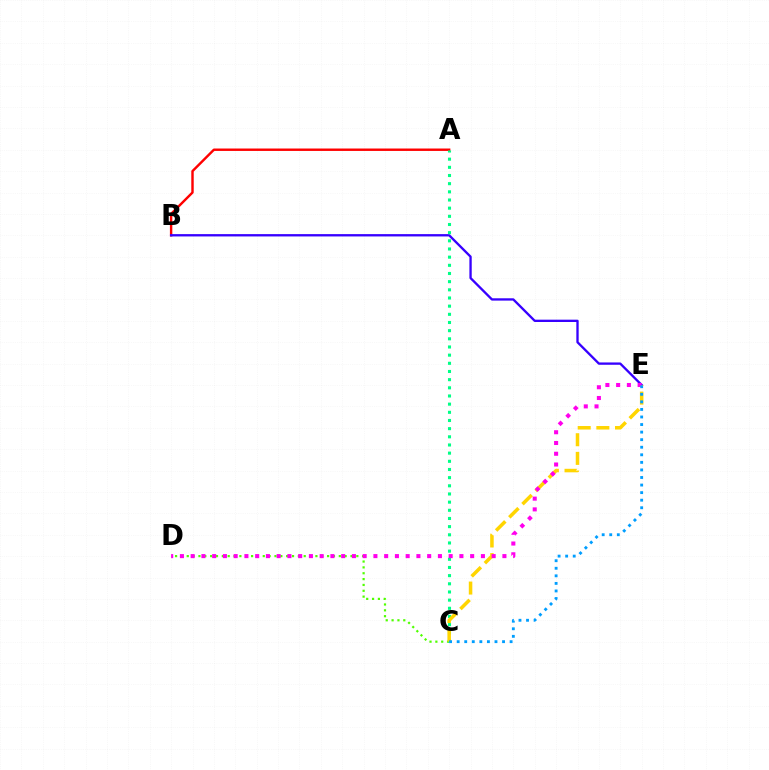{('A', 'B'): [{'color': '#ff0000', 'line_style': 'solid', 'thickness': 1.74}], ('C', 'D'): [{'color': '#4fff00', 'line_style': 'dotted', 'thickness': 1.59}], ('B', 'E'): [{'color': '#3700ff', 'line_style': 'solid', 'thickness': 1.67}], ('A', 'C'): [{'color': '#00ff86', 'line_style': 'dotted', 'thickness': 2.22}], ('C', 'E'): [{'color': '#ffd500', 'line_style': 'dashed', 'thickness': 2.53}, {'color': '#009eff', 'line_style': 'dotted', 'thickness': 2.05}], ('D', 'E'): [{'color': '#ff00ed', 'line_style': 'dotted', 'thickness': 2.92}]}